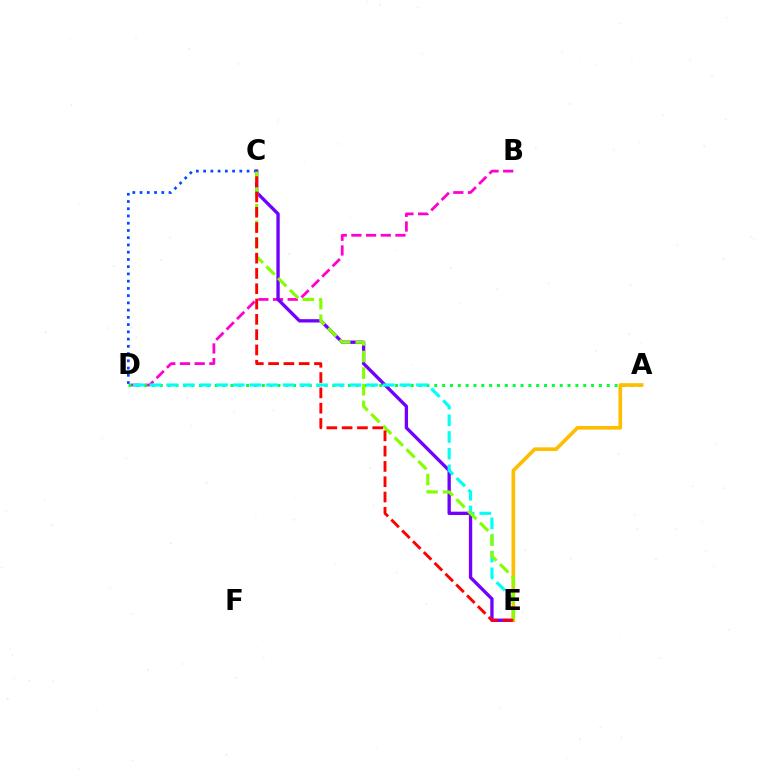{('B', 'D'): [{'color': '#ff00cf', 'line_style': 'dashed', 'thickness': 1.99}], ('A', 'D'): [{'color': '#00ff39', 'line_style': 'dotted', 'thickness': 2.13}], ('C', 'E'): [{'color': '#7200ff', 'line_style': 'solid', 'thickness': 2.39}, {'color': '#84ff00', 'line_style': 'dashed', 'thickness': 2.26}, {'color': '#ff0000', 'line_style': 'dashed', 'thickness': 2.08}], ('D', 'E'): [{'color': '#00fff6', 'line_style': 'dashed', 'thickness': 2.26}], ('A', 'E'): [{'color': '#ffbd00', 'line_style': 'solid', 'thickness': 2.62}], ('C', 'D'): [{'color': '#004bff', 'line_style': 'dotted', 'thickness': 1.97}]}